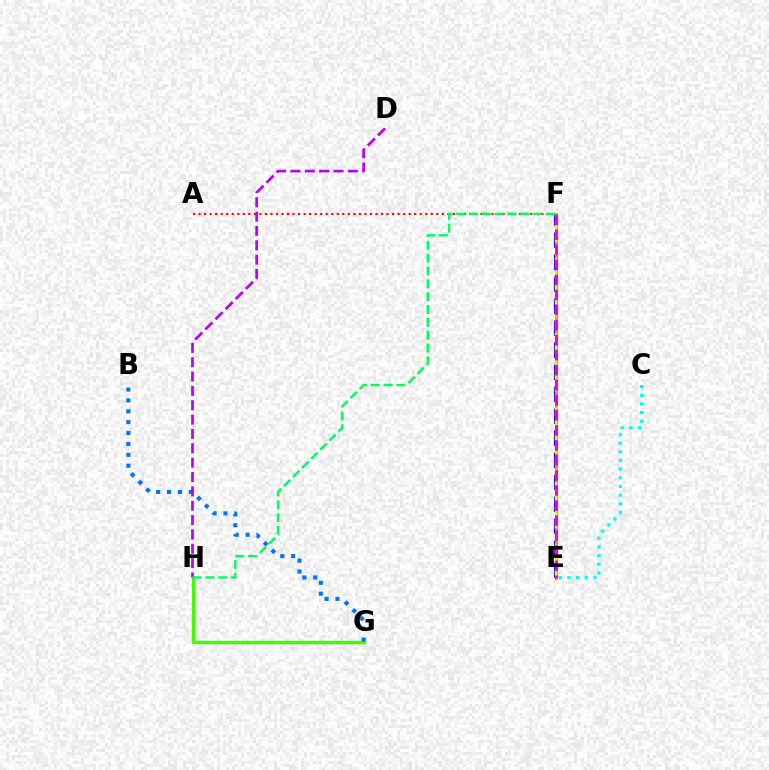{('A', 'F'): [{'color': '#ff0000', 'line_style': 'dotted', 'thickness': 1.5}], ('G', 'H'): [{'color': '#3dff00', 'line_style': 'solid', 'thickness': 2.47}], ('E', 'F'): [{'color': '#2500ff', 'line_style': 'dashed', 'thickness': 2.99}, {'color': '#ff9400', 'line_style': 'solid', 'thickness': 2.08}, {'color': '#d1ff00', 'line_style': 'dashed', 'thickness': 1.69}, {'color': '#ff00ac', 'line_style': 'dashed', 'thickness': 2.04}], ('B', 'G'): [{'color': '#0074ff', 'line_style': 'dotted', 'thickness': 2.96}], ('D', 'H'): [{'color': '#b900ff', 'line_style': 'dashed', 'thickness': 1.95}], ('C', 'E'): [{'color': '#00fff6', 'line_style': 'dotted', 'thickness': 2.35}], ('F', 'H'): [{'color': '#00ff5c', 'line_style': 'dashed', 'thickness': 1.74}]}